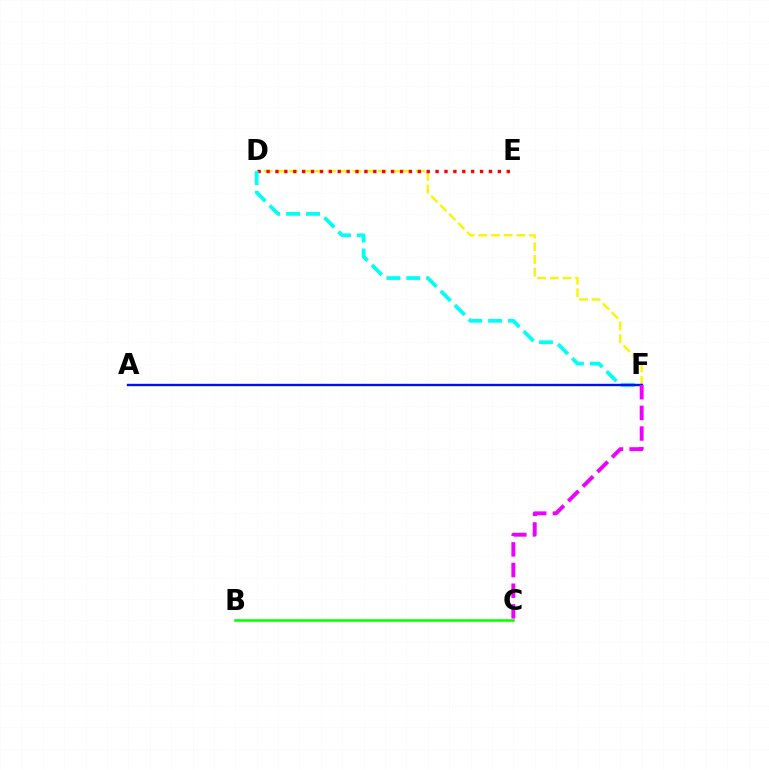{('D', 'F'): [{'color': '#fcf500', 'line_style': 'dashed', 'thickness': 1.72}, {'color': '#00fff6', 'line_style': 'dashed', 'thickness': 2.7}], ('B', 'C'): [{'color': '#08ff00', 'line_style': 'solid', 'thickness': 1.85}], ('D', 'E'): [{'color': '#ff0000', 'line_style': 'dotted', 'thickness': 2.42}], ('A', 'F'): [{'color': '#0010ff', 'line_style': 'solid', 'thickness': 1.7}], ('C', 'F'): [{'color': '#ee00ff', 'line_style': 'dashed', 'thickness': 2.81}]}